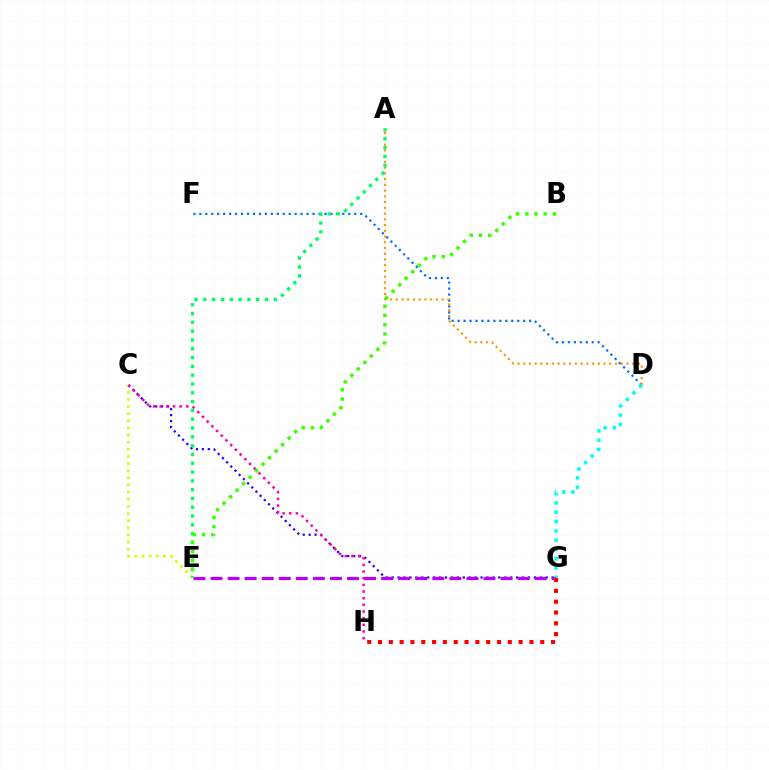{('C', 'G'): [{'color': '#2500ff', 'line_style': 'dotted', 'thickness': 1.61}], ('E', 'G'): [{'color': '#b900ff', 'line_style': 'dashed', 'thickness': 2.32}], ('G', 'H'): [{'color': '#ff0000', 'line_style': 'dotted', 'thickness': 2.94}], ('D', 'F'): [{'color': '#0074ff', 'line_style': 'dotted', 'thickness': 1.62}], ('A', 'D'): [{'color': '#ff9400', 'line_style': 'dotted', 'thickness': 1.56}], ('C', 'E'): [{'color': '#d1ff00', 'line_style': 'dotted', 'thickness': 1.94}], ('C', 'H'): [{'color': '#ff00ac', 'line_style': 'dotted', 'thickness': 1.81}], ('D', 'G'): [{'color': '#00fff6', 'line_style': 'dotted', 'thickness': 2.53}], ('A', 'E'): [{'color': '#00ff5c', 'line_style': 'dotted', 'thickness': 2.39}], ('B', 'E'): [{'color': '#3dff00', 'line_style': 'dotted', 'thickness': 2.5}]}